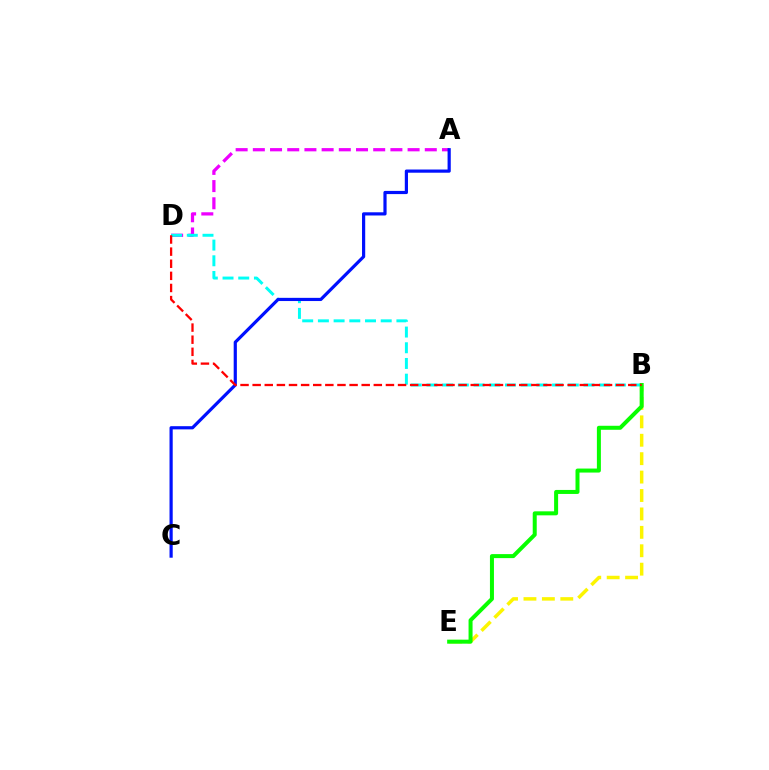{('A', 'D'): [{'color': '#ee00ff', 'line_style': 'dashed', 'thickness': 2.34}], ('B', 'E'): [{'color': '#fcf500', 'line_style': 'dashed', 'thickness': 2.5}, {'color': '#08ff00', 'line_style': 'solid', 'thickness': 2.88}], ('B', 'D'): [{'color': '#00fff6', 'line_style': 'dashed', 'thickness': 2.13}, {'color': '#ff0000', 'line_style': 'dashed', 'thickness': 1.65}], ('A', 'C'): [{'color': '#0010ff', 'line_style': 'solid', 'thickness': 2.3}]}